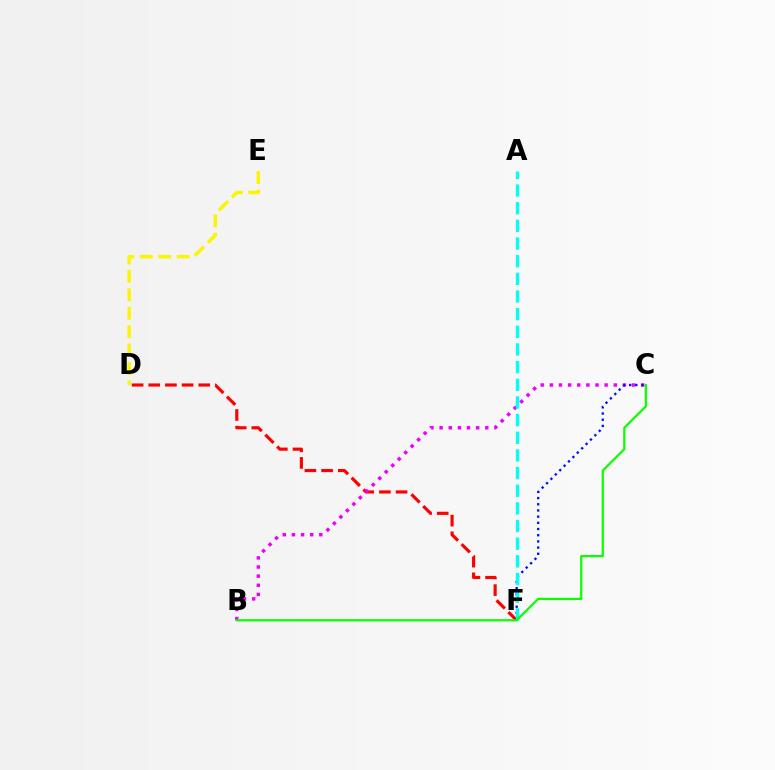{('D', 'F'): [{'color': '#ff0000', 'line_style': 'dashed', 'thickness': 2.26}], ('B', 'C'): [{'color': '#ee00ff', 'line_style': 'dotted', 'thickness': 2.48}, {'color': '#08ff00', 'line_style': 'solid', 'thickness': 1.59}], ('C', 'F'): [{'color': '#0010ff', 'line_style': 'dotted', 'thickness': 1.68}], ('A', 'F'): [{'color': '#00fff6', 'line_style': 'dashed', 'thickness': 2.4}], ('D', 'E'): [{'color': '#fcf500', 'line_style': 'dashed', 'thickness': 2.51}]}